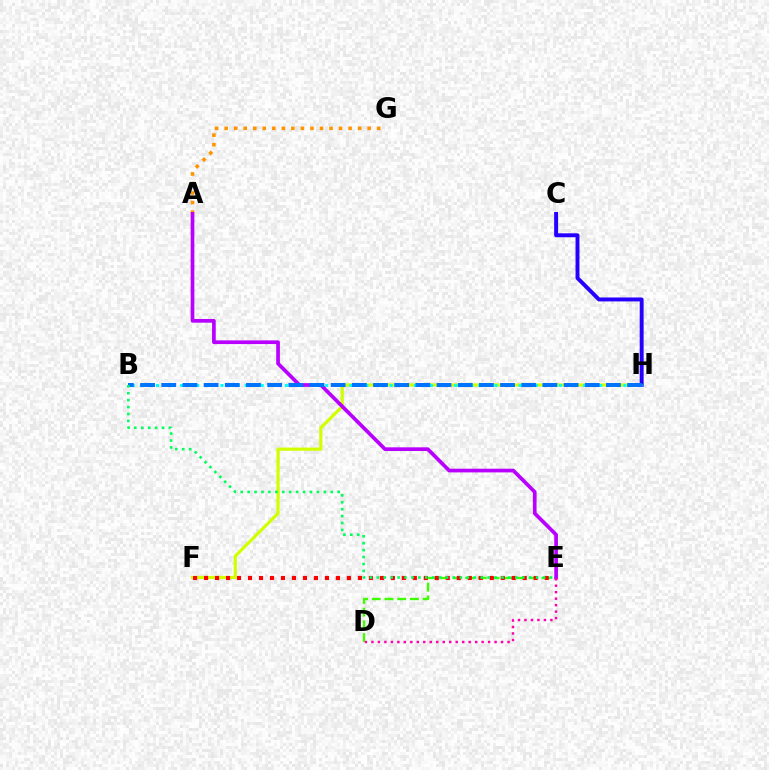{('D', 'E'): [{'color': '#3dff00', 'line_style': 'dashed', 'thickness': 1.73}, {'color': '#ff00ac', 'line_style': 'dotted', 'thickness': 1.76}], ('F', 'H'): [{'color': '#d1ff00', 'line_style': 'solid', 'thickness': 2.29}], ('A', 'G'): [{'color': '#ff9400', 'line_style': 'dotted', 'thickness': 2.59}], ('E', 'F'): [{'color': '#ff0000', 'line_style': 'dotted', 'thickness': 2.99}], ('C', 'H'): [{'color': '#2500ff', 'line_style': 'solid', 'thickness': 2.83}], ('B', 'H'): [{'color': '#00fff6', 'line_style': 'dotted', 'thickness': 2.19}, {'color': '#0074ff', 'line_style': 'dashed', 'thickness': 2.88}], ('A', 'E'): [{'color': '#b900ff', 'line_style': 'solid', 'thickness': 2.66}], ('B', 'E'): [{'color': '#00ff5c', 'line_style': 'dotted', 'thickness': 1.88}]}